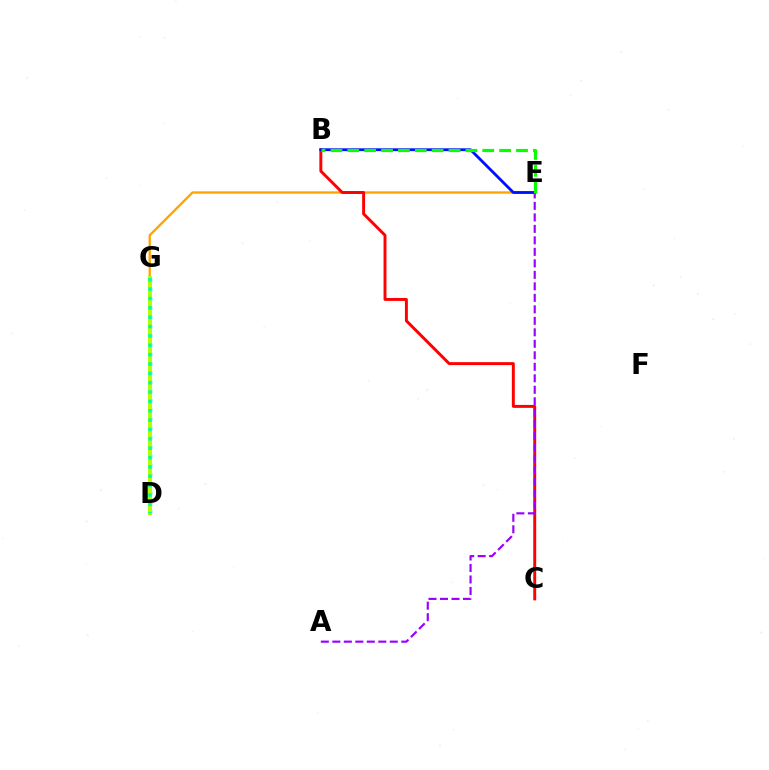{('D', 'G'): [{'color': '#00b5ff', 'line_style': 'dotted', 'thickness': 2.51}, {'color': '#ff00bd', 'line_style': 'solid', 'thickness': 2.53}, {'color': '#b3ff00', 'line_style': 'solid', 'thickness': 2.89}, {'color': '#00ff9d', 'line_style': 'dotted', 'thickness': 2.54}], ('E', 'G'): [{'color': '#ffa500', 'line_style': 'solid', 'thickness': 1.69}], ('B', 'C'): [{'color': '#ff0000', 'line_style': 'solid', 'thickness': 2.11}], ('B', 'E'): [{'color': '#0010ff', 'line_style': 'solid', 'thickness': 2.03}, {'color': '#08ff00', 'line_style': 'dashed', 'thickness': 2.29}], ('A', 'E'): [{'color': '#9b00ff', 'line_style': 'dashed', 'thickness': 1.56}]}